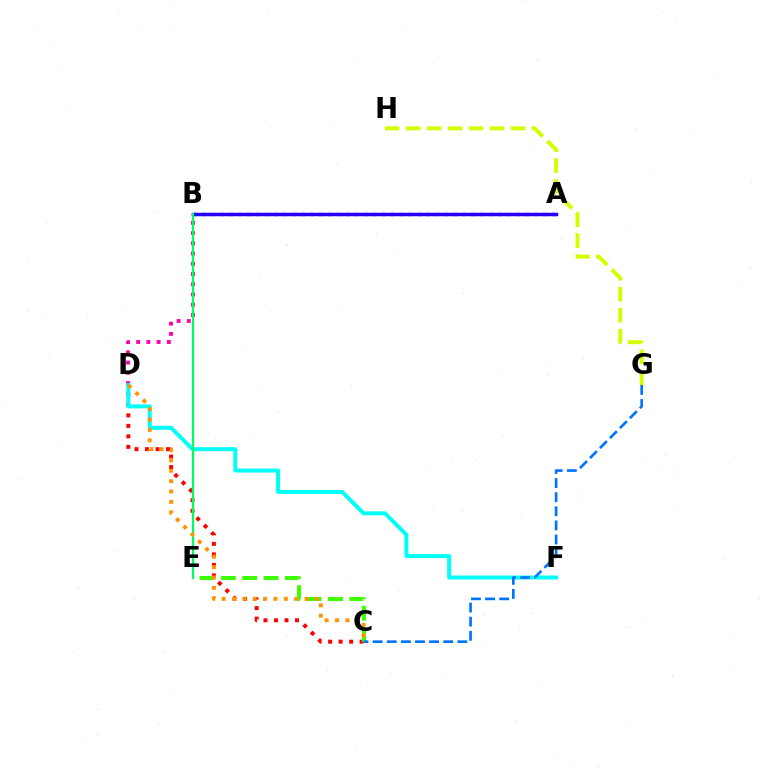{('A', 'B'): [{'color': '#b900ff', 'line_style': 'dotted', 'thickness': 2.44}, {'color': '#2500ff', 'line_style': 'solid', 'thickness': 2.49}], ('B', 'D'): [{'color': '#ff00ac', 'line_style': 'dotted', 'thickness': 2.78}], ('C', 'D'): [{'color': '#ff0000', 'line_style': 'dotted', 'thickness': 2.85}, {'color': '#ff9400', 'line_style': 'dotted', 'thickness': 2.82}], ('C', 'E'): [{'color': '#3dff00', 'line_style': 'dashed', 'thickness': 2.9}], ('G', 'H'): [{'color': '#d1ff00', 'line_style': 'dashed', 'thickness': 2.85}], ('D', 'F'): [{'color': '#00fff6', 'line_style': 'solid', 'thickness': 2.86}], ('B', 'E'): [{'color': '#00ff5c', 'line_style': 'solid', 'thickness': 1.57}], ('C', 'G'): [{'color': '#0074ff', 'line_style': 'dashed', 'thickness': 1.92}]}